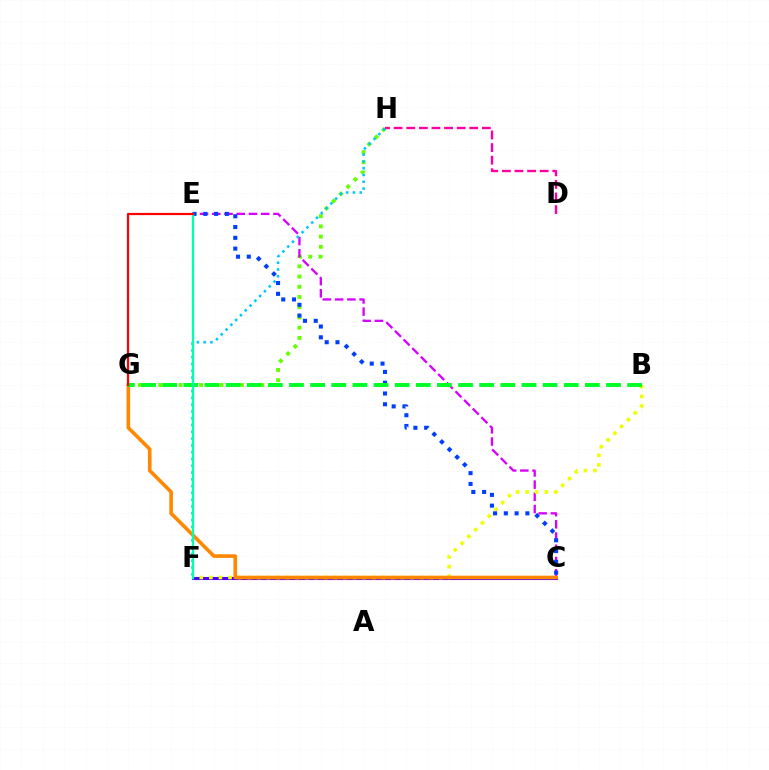{('C', 'F'): [{'color': '#4f00ff', 'line_style': 'solid', 'thickness': 2.23}], ('G', 'H'): [{'color': '#66ff00', 'line_style': 'dotted', 'thickness': 2.78}], ('D', 'H'): [{'color': '#ff00a0', 'line_style': 'dashed', 'thickness': 1.71}], ('C', 'E'): [{'color': '#d600ff', 'line_style': 'dashed', 'thickness': 1.66}, {'color': '#003fff', 'line_style': 'dotted', 'thickness': 2.93}], ('B', 'F'): [{'color': '#eeff00', 'line_style': 'dotted', 'thickness': 2.6}], ('F', 'H'): [{'color': '#00c7ff', 'line_style': 'dotted', 'thickness': 1.84}], ('C', 'G'): [{'color': '#ff8800', 'line_style': 'solid', 'thickness': 2.6}], ('B', 'G'): [{'color': '#00ff27', 'line_style': 'dashed', 'thickness': 2.87}], ('E', 'F'): [{'color': '#00ffaf', 'line_style': 'solid', 'thickness': 1.67}], ('E', 'G'): [{'color': '#ff0000', 'line_style': 'solid', 'thickness': 1.59}]}